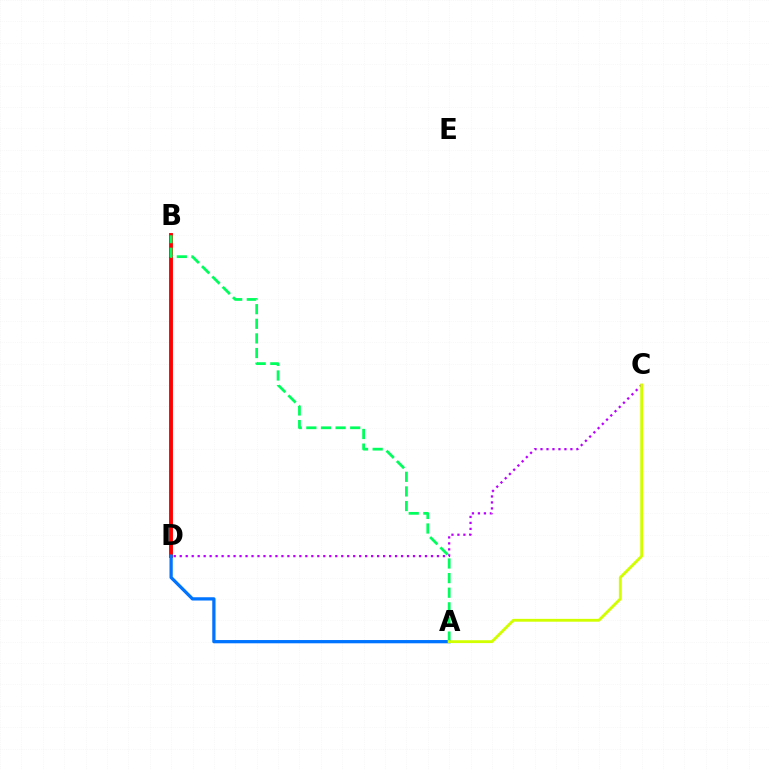{('B', 'D'): [{'color': '#ff0000', 'line_style': 'solid', 'thickness': 2.8}], ('C', 'D'): [{'color': '#b900ff', 'line_style': 'dotted', 'thickness': 1.63}], ('A', 'D'): [{'color': '#0074ff', 'line_style': 'solid', 'thickness': 2.35}], ('A', 'B'): [{'color': '#00ff5c', 'line_style': 'dashed', 'thickness': 1.99}], ('A', 'C'): [{'color': '#d1ff00', 'line_style': 'solid', 'thickness': 2.05}]}